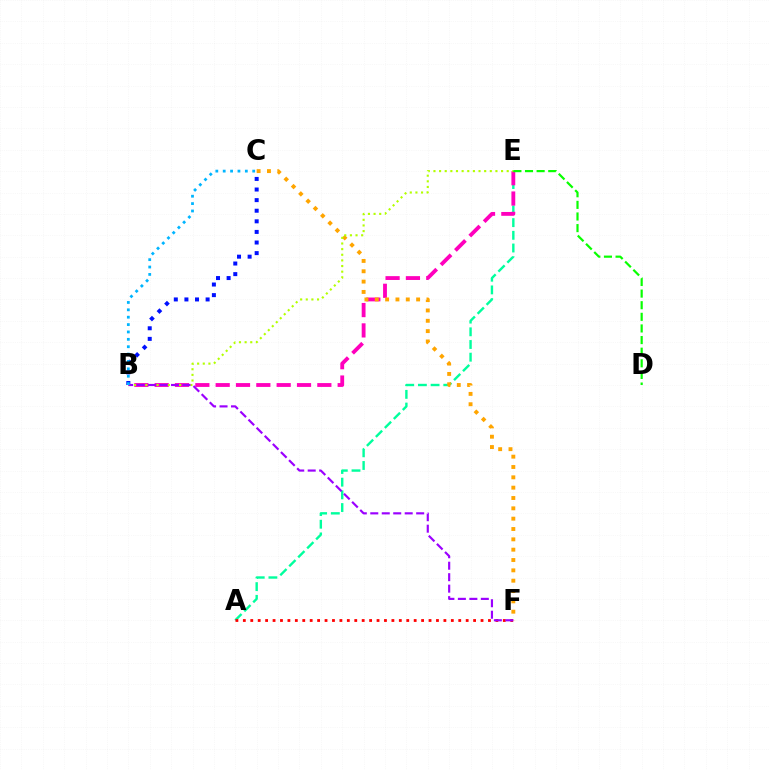{('A', 'E'): [{'color': '#00ff9d', 'line_style': 'dashed', 'thickness': 1.72}], ('B', 'E'): [{'color': '#ff00bd', 'line_style': 'dashed', 'thickness': 2.76}, {'color': '#b3ff00', 'line_style': 'dotted', 'thickness': 1.53}], ('A', 'F'): [{'color': '#ff0000', 'line_style': 'dotted', 'thickness': 2.02}], ('C', 'F'): [{'color': '#ffa500', 'line_style': 'dotted', 'thickness': 2.81}], ('B', 'C'): [{'color': '#0010ff', 'line_style': 'dotted', 'thickness': 2.88}, {'color': '#00b5ff', 'line_style': 'dotted', 'thickness': 2.0}], ('D', 'E'): [{'color': '#08ff00', 'line_style': 'dashed', 'thickness': 1.58}], ('B', 'F'): [{'color': '#9b00ff', 'line_style': 'dashed', 'thickness': 1.56}]}